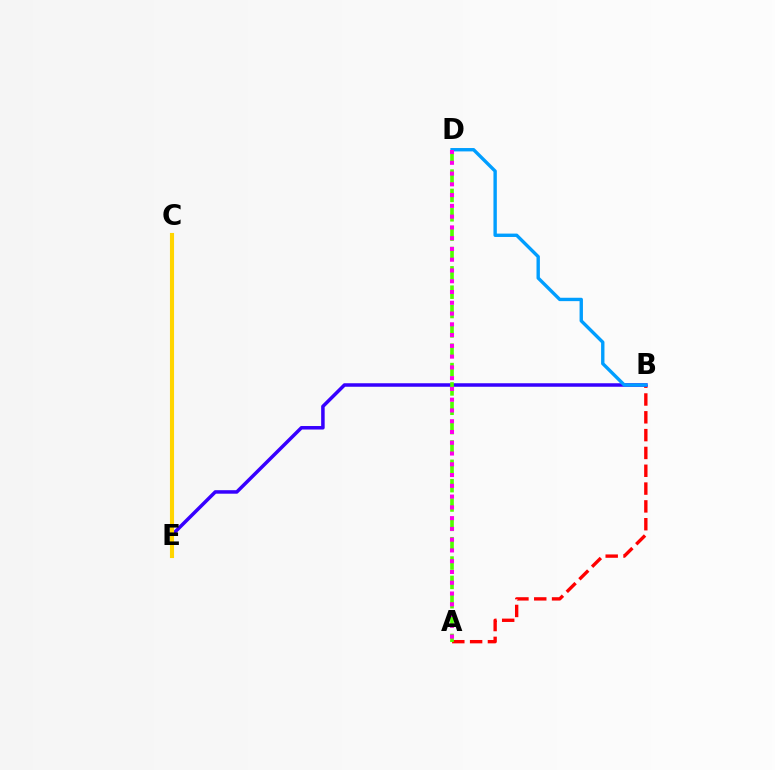{('A', 'B'): [{'color': '#ff0000', 'line_style': 'dashed', 'thickness': 2.42}], ('C', 'E'): [{'color': '#00ff86', 'line_style': 'dashed', 'thickness': 2.67}, {'color': '#ffd500', 'line_style': 'solid', 'thickness': 2.96}], ('B', 'E'): [{'color': '#3700ff', 'line_style': 'solid', 'thickness': 2.53}], ('A', 'D'): [{'color': '#4fff00', 'line_style': 'dashed', 'thickness': 2.63}, {'color': '#ff00ed', 'line_style': 'dotted', 'thickness': 2.93}], ('B', 'D'): [{'color': '#009eff', 'line_style': 'solid', 'thickness': 2.43}]}